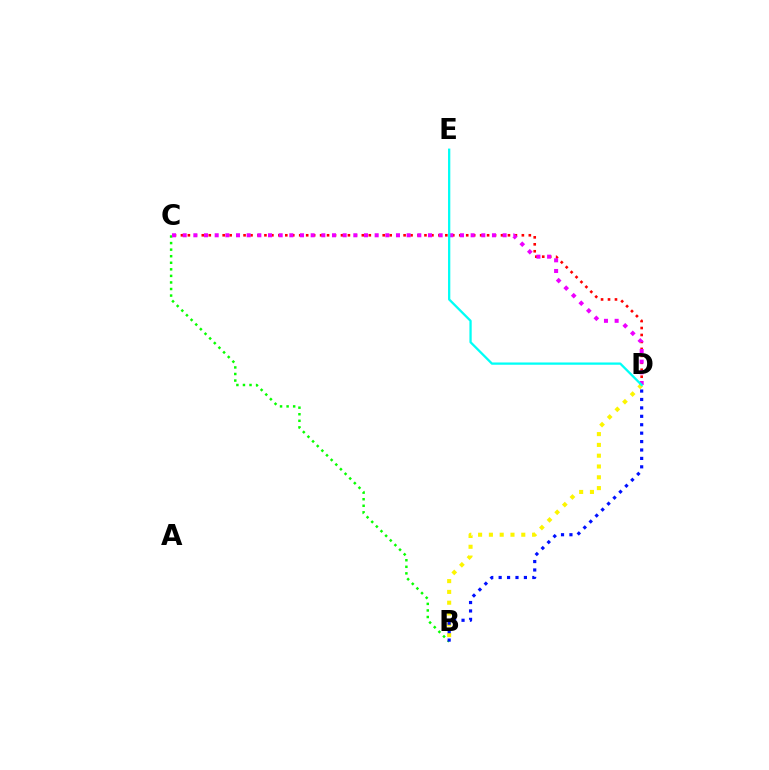{('B', 'D'): [{'color': '#fcf500', 'line_style': 'dotted', 'thickness': 2.93}, {'color': '#0010ff', 'line_style': 'dotted', 'thickness': 2.29}], ('C', 'D'): [{'color': '#ff0000', 'line_style': 'dotted', 'thickness': 1.89}, {'color': '#ee00ff', 'line_style': 'dotted', 'thickness': 2.9}], ('B', 'C'): [{'color': '#08ff00', 'line_style': 'dotted', 'thickness': 1.78}], ('D', 'E'): [{'color': '#00fff6', 'line_style': 'solid', 'thickness': 1.64}]}